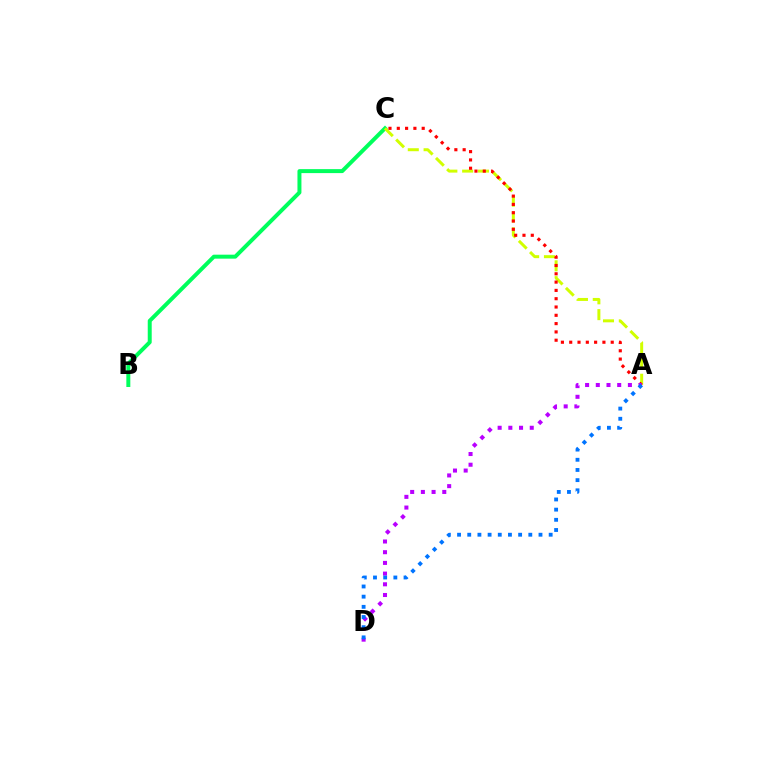{('B', 'C'): [{'color': '#00ff5c', 'line_style': 'solid', 'thickness': 2.86}], ('A', 'C'): [{'color': '#d1ff00', 'line_style': 'dashed', 'thickness': 2.15}, {'color': '#ff0000', 'line_style': 'dotted', 'thickness': 2.26}], ('A', 'D'): [{'color': '#b900ff', 'line_style': 'dotted', 'thickness': 2.91}, {'color': '#0074ff', 'line_style': 'dotted', 'thickness': 2.77}]}